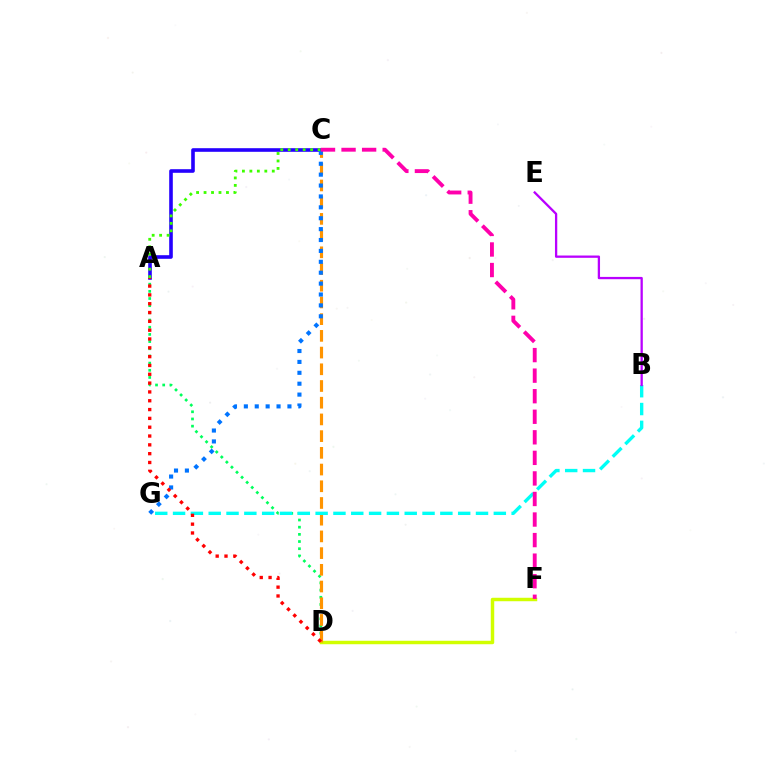{('A', 'D'): [{'color': '#00ff5c', 'line_style': 'dotted', 'thickness': 1.95}, {'color': '#ff0000', 'line_style': 'dotted', 'thickness': 2.4}], ('D', 'F'): [{'color': '#d1ff00', 'line_style': 'solid', 'thickness': 2.49}], ('C', 'D'): [{'color': '#ff9400', 'line_style': 'dashed', 'thickness': 2.27}], ('B', 'G'): [{'color': '#00fff6', 'line_style': 'dashed', 'thickness': 2.42}], ('B', 'E'): [{'color': '#b900ff', 'line_style': 'solid', 'thickness': 1.65}], ('A', 'C'): [{'color': '#2500ff', 'line_style': 'solid', 'thickness': 2.6}, {'color': '#3dff00', 'line_style': 'dotted', 'thickness': 2.03}], ('C', 'G'): [{'color': '#0074ff', 'line_style': 'dotted', 'thickness': 2.96}], ('C', 'F'): [{'color': '#ff00ac', 'line_style': 'dashed', 'thickness': 2.79}]}